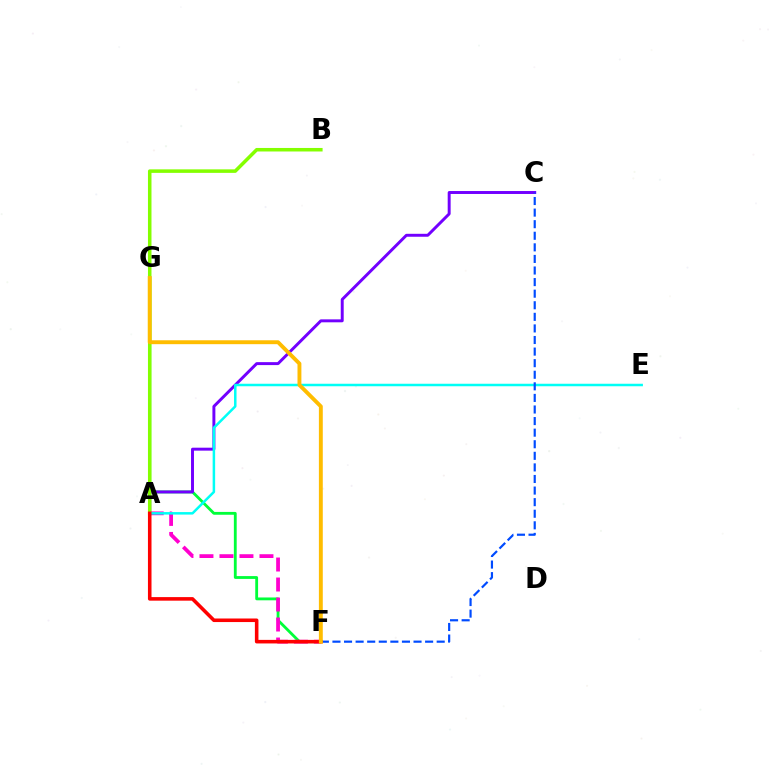{('F', 'G'): [{'color': '#00ff39', 'line_style': 'solid', 'thickness': 2.04}, {'color': '#ffbd00', 'line_style': 'solid', 'thickness': 2.8}], ('A', 'C'): [{'color': '#7200ff', 'line_style': 'solid', 'thickness': 2.12}], ('A', 'F'): [{'color': '#ff00cf', 'line_style': 'dashed', 'thickness': 2.72}, {'color': '#ff0000', 'line_style': 'solid', 'thickness': 2.57}], ('A', 'B'): [{'color': '#84ff00', 'line_style': 'solid', 'thickness': 2.54}], ('A', 'E'): [{'color': '#00fff6', 'line_style': 'solid', 'thickness': 1.8}], ('C', 'F'): [{'color': '#004bff', 'line_style': 'dashed', 'thickness': 1.57}]}